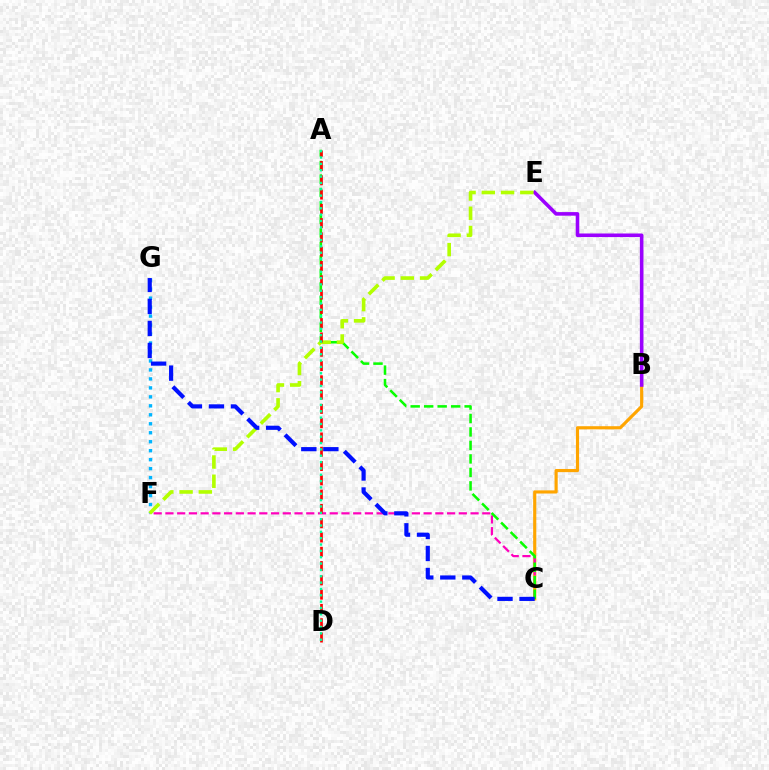{('B', 'C'): [{'color': '#ffa500', 'line_style': 'solid', 'thickness': 2.27}], ('C', 'F'): [{'color': '#ff00bd', 'line_style': 'dashed', 'thickness': 1.59}], ('A', 'C'): [{'color': '#08ff00', 'line_style': 'dashed', 'thickness': 1.83}], ('B', 'E'): [{'color': '#9b00ff', 'line_style': 'solid', 'thickness': 2.57}], ('F', 'G'): [{'color': '#00b5ff', 'line_style': 'dotted', 'thickness': 2.44}], ('E', 'F'): [{'color': '#b3ff00', 'line_style': 'dashed', 'thickness': 2.62}], ('A', 'D'): [{'color': '#ff0000', 'line_style': 'dashed', 'thickness': 1.94}, {'color': '#00ff9d', 'line_style': 'dotted', 'thickness': 1.72}], ('C', 'G'): [{'color': '#0010ff', 'line_style': 'dashed', 'thickness': 2.99}]}